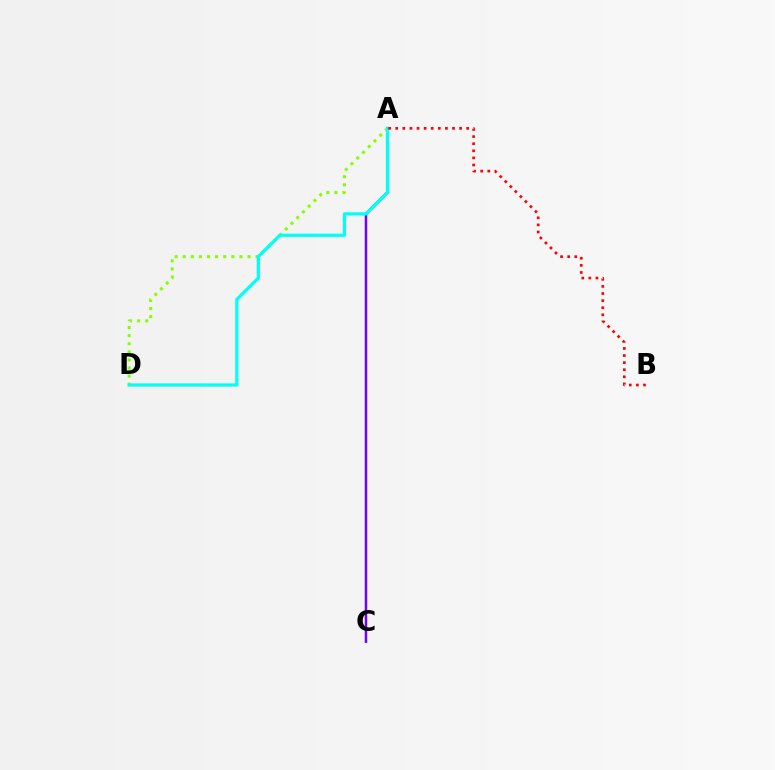{('A', 'C'): [{'color': '#7200ff', 'line_style': 'solid', 'thickness': 1.8}], ('A', 'D'): [{'color': '#84ff00', 'line_style': 'dotted', 'thickness': 2.2}, {'color': '#00fff6', 'line_style': 'solid', 'thickness': 2.31}], ('A', 'B'): [{'color': '#ff0000', 'line_style': 'dotted', 'thickness': 1.93}]}